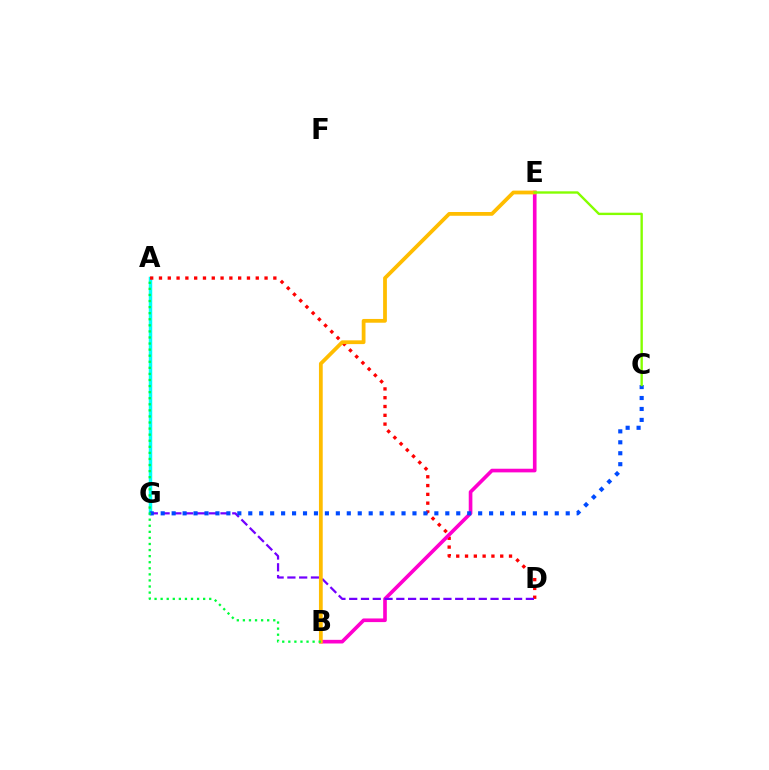{('A', 'G'): [{'color': '#00fff6', 'line_style': 'solid', 'thickness': 2.5}], ('A', 'D'): [{'color': '#ff0000', 'line_style': 'dotted', 'thickness': 2.39}], ('B', 'E'): [{'color': '#ff00cf', 'line_style': 'solid', 'thickness': 2.63}, {'color': '#ffbd00', 'line_style': 'solid', 'thickness': 2.72}], ('D', 'G'): [{'color': '#7200ff', 'line_style': 'dashed', 'thickness': 1.6}], ('C', 'G'): [{'color': '#004bff', 'line_style': 'dotted', 'thickness': 2.97}], ('A', 'B'): [{'color': '#00ff39', 'line_style': 'dotted', 'thickness': 1.65}], ('C', 'E'): [{'color': '#84ff00', 'line_style': 'solid', 'thickness': 1.71}]}